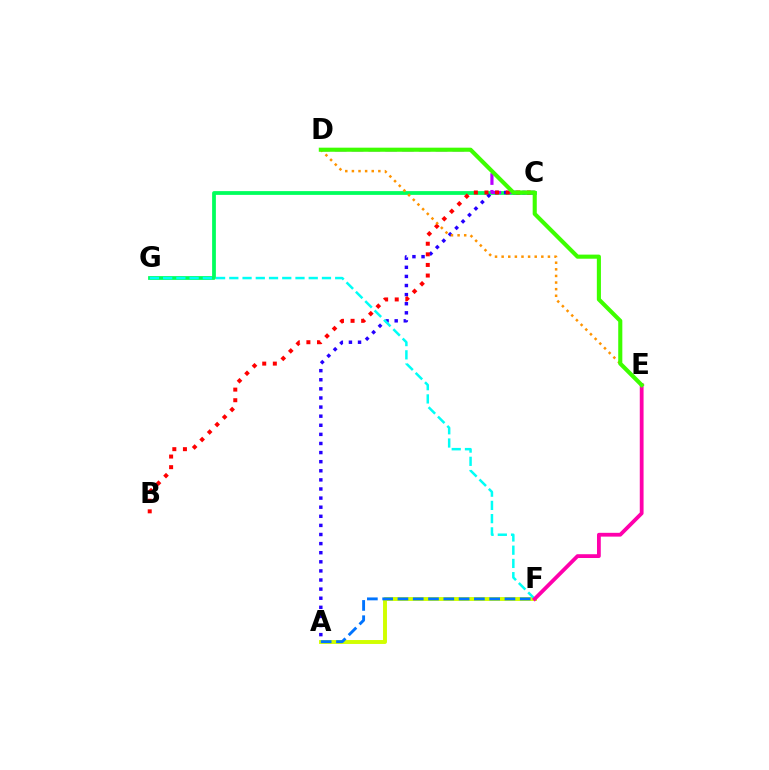{('C', 'G'): [{'color': '#00ff5c', 'line_style': 'solid', 'thickness': 2.71}], ('A', 'F'): [{'color': '#d1ff00', 'line_style': 'solid', 'thickness': 2.82}, {'color': '#0074ff', 'line_style': 'dashed', 'thickness': 2.08}], ('C', 'D'): [{'color': '#b900ff', 'line_style': 'dashed', 'thickness': 2.28}], ('A', 'C'): [{'color': '#2500ff', 'line_style': 'dotted', 'thickness': 2.47}], ('F', 'G'): [{'color': '#00fff6', 'line_style': 'dashed', 'thickness': 1.8}], ('B', 'C'): [{'color': '#ff0000', 'line_style': 'dotted', 'thickness': 2.88}], ('D', 'E'): [{'color': '#ff9400', 'line_style': 'dotted', 'thickness': 1.8}, {'color': '#3dff00', 'line_style': 'solid', 'thickness': 2.95}], ('E', 'F'): [{'color': '#ff00ac', 'line_style': 'solid', 'thickness': 2.73}]}